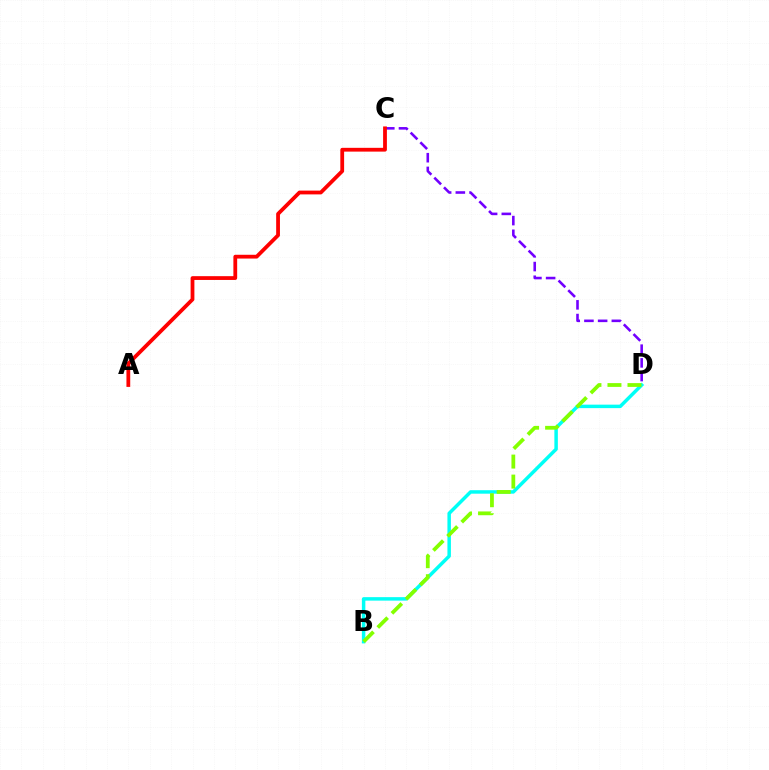{('B', 'D'): [{'color': '#00fff6', 'line_style': 'solid', 'thickness': 2.51}, {'color': '#84ff00', 'line_style': 'dashed', 'thickness': 2.72}], ('C', 'D'): [{'color': '#7200ff', 'line_style': 'dashed', 'thickness': 1.86}], ('A', 'C'): [{'color': '#ff0000', 'line_style': 'solid', 'thickness': 2.73}]}